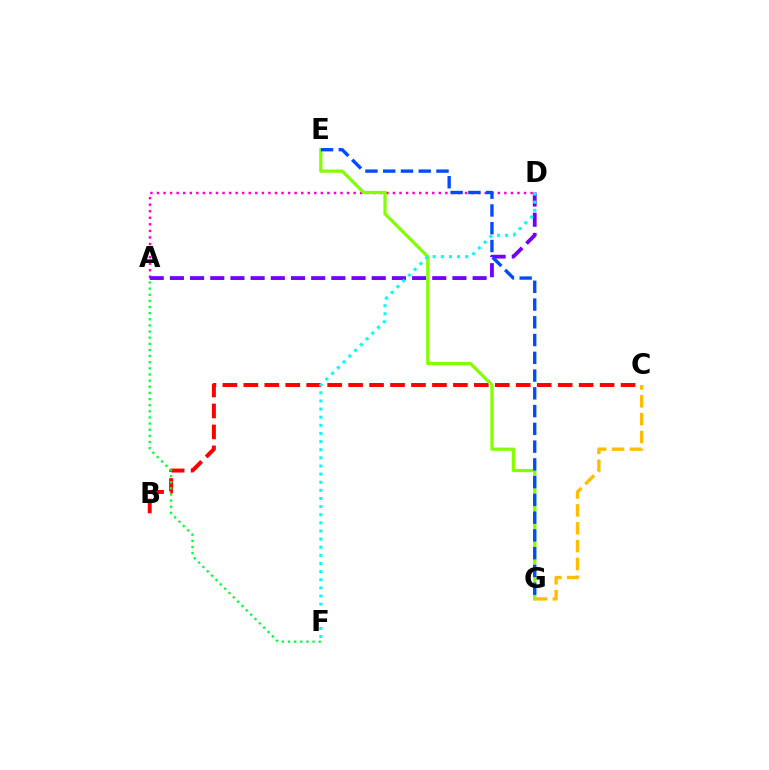{('A', 'D'): [{'color': '#ff00cf', 'line_style': 'dotted', 'thickness': 1.78}, {'color': '#7200ff', 'line_style': 'dashed', 'thickness': 2.74}], ('B', 'C'): [{'color': '#ff0000', 'line_style': 'dashed', 'thickness': 2.85}], ('A', 'F'): [{'color': '#00ff39', 'line_style': 'dotted', 'thickness': 1.67}], ('E', 'G'): [{'color': '#84ff00', 'line_style': 'solid', 'thickness': 2.34}, {'color': '#004bff', 'line_style': 'dashed', 'thickness': 2.41}], ('C', 'G'): [{'color': '#ffbd00', 'line_style': 'dashed', 'thickness': 2.43}], ('D', 'F'): [{'color': '#00fff6', 'line_style': 'dotted', 'thickness': 2.21}]}